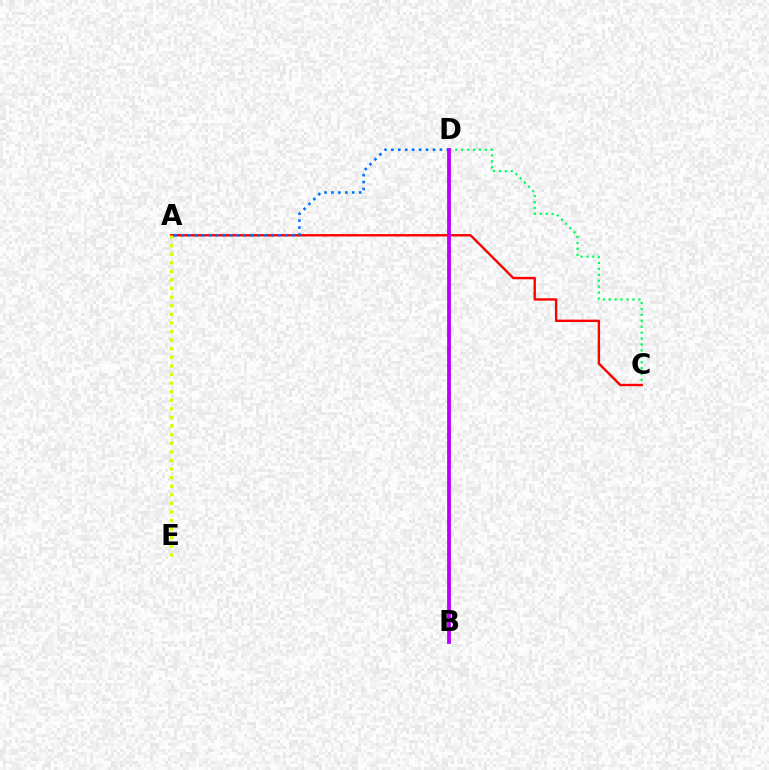{('C', 'D'): [{'color': '#00ff5c', 'line_style': 'dotted', 'thickness': 1.61}], ('A', 'C'): [{'color': '#ff0000', 'line_style': 'solid', 'thickness': 1.72}], ('A', 'E'): [{'color': '#d1ff00', 'line_style': 'dotted', 'thickness': 2.33}], ('A', 'D'): [{'color': '#0074ff', 'line_style': 'dotted', 'thickness': 1.88}], ('B', 'D'): [{'color': '#b900ff', 'line_style': 'solid', 'thickness': 2.74}]}